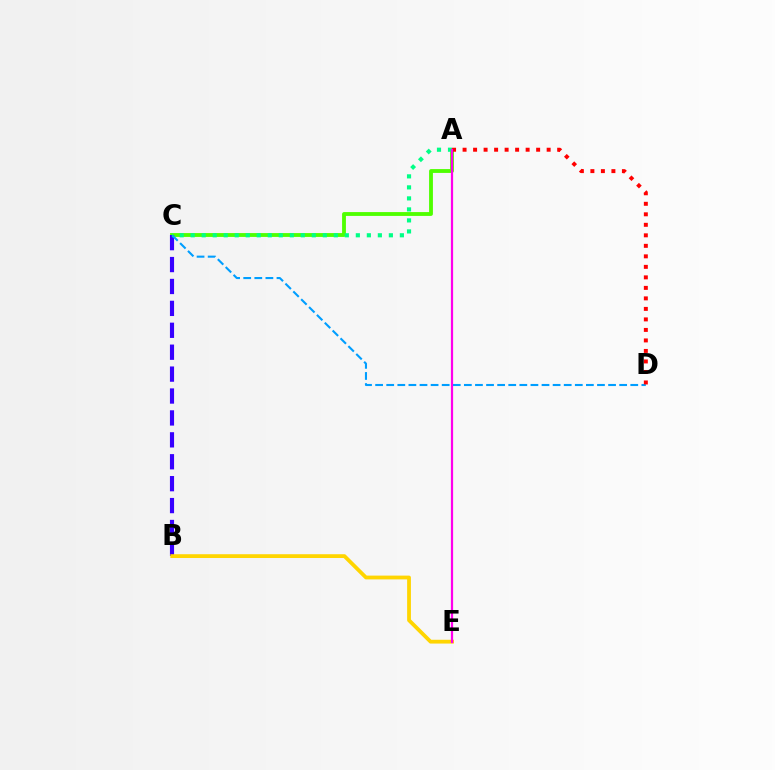{('A', 'C'): [{'color': '#4fff00', 'line_style': 'solid', 'thickness': 2.76}, {'color': '#00ff86', 'line_style': 'dotted', 'thickness': 2.99}], ('B', 'C'): [{'color': '#3700ff', 'line_style': 'dashed', 'thickness': 2.98}], ('C', 'D'): [{'color': '#009eff', 'line_style': 'dashed', 'thickness': 1.51}], ('A', 'D'): [{'color': '#ff0000', 'line_style': 'dotted', 'thickness': 2.86}], ('B', 'E'): [{'color': '#ffd500', 'line_style': 'solid', 'thickness': 2.73}], ('A', 'E'): [{'color': '#ff00ed', 'line_style': 'solid', 'thickness': 1.59}]}